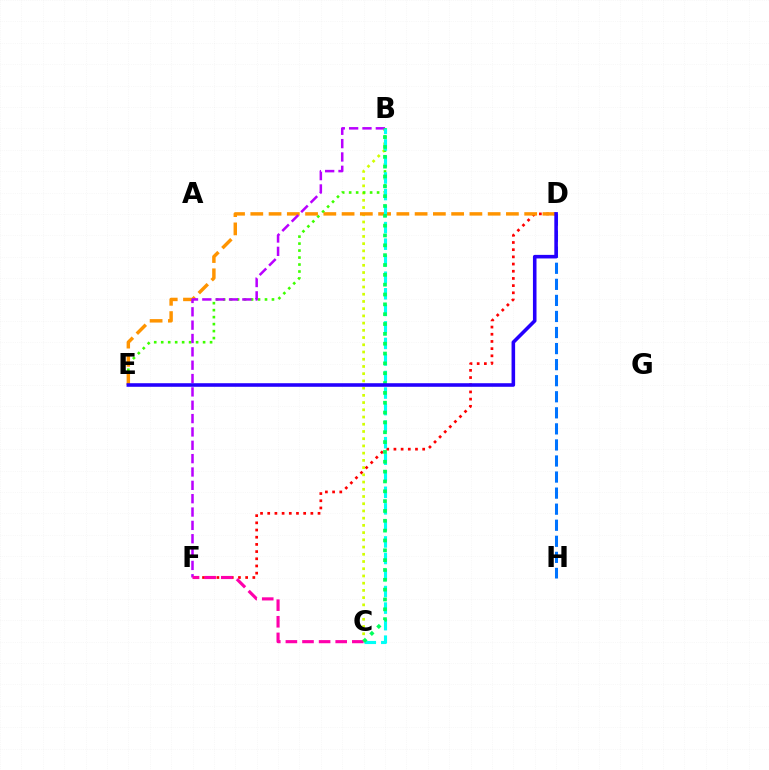{('D', 'F'): [{'color': '#ff0000', 'line_style': 'dotted', 'thickness': 1.95}], ('B', 'C'): [{'color': '#d1ff00', 'line_style': 'dotted', 'thickness': 1.96}, {'color': '#00fff6', 'line_style': 'dashed', 'thickness': 2.25}, {'color': '#00ff5c', 'line_style': 'dotted', 'thickness': 2.67}], ('D', 'H'): [{'color': '#0074ff', 'line_style': 'dashed', 'thickness': 2.18}], ('B', 'E'): [{'color': '#3dff00', 'line_style': 'dotted', 'thickness': 1.9}], ('D', 'E'): [{'color': '#ff9400', 'line_style': 'dashed', 'thickness': 2.48}, {'color': '#2500ff', 'line_style': 'solid', 'thickness': 2.57}], ('B', 'F'): [{'color': '#b900ff', 'line_style': 'dashed', 'thickness': 1.81}], ('C', 'F'): [{'color': '#ff00ac', 'line_style': 'dashed', 'thickness': 2.26}]}